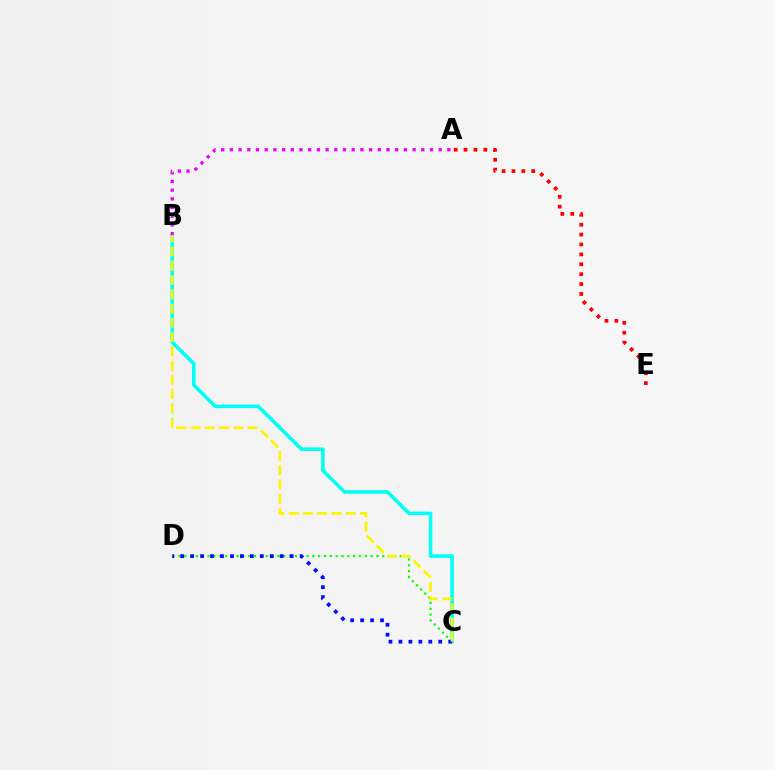{('C', 'D'): [{'color': '#08ff00', 'line_style': 'dotted', 'thickness': 1.58}, {'color': '#0010ff', 'line_style': 'dotted', 'thickness': 2.7}], ('B', 'C'): [{'color': '#00fff6', 'line_style': 'solid', 'thickness': 2.57}, {'color': '#fcf500', 'line_style': 'dashed', 'thickness': 1.94}], ('A', 'B'): [{'color': '#ee00ff', 'line_style': 'dotted', 'thickness': 2.36}], ('A', 'E'): [{'color': '#ff0000', 'line_style': 'dotted', 'thickness': 2.69}]}